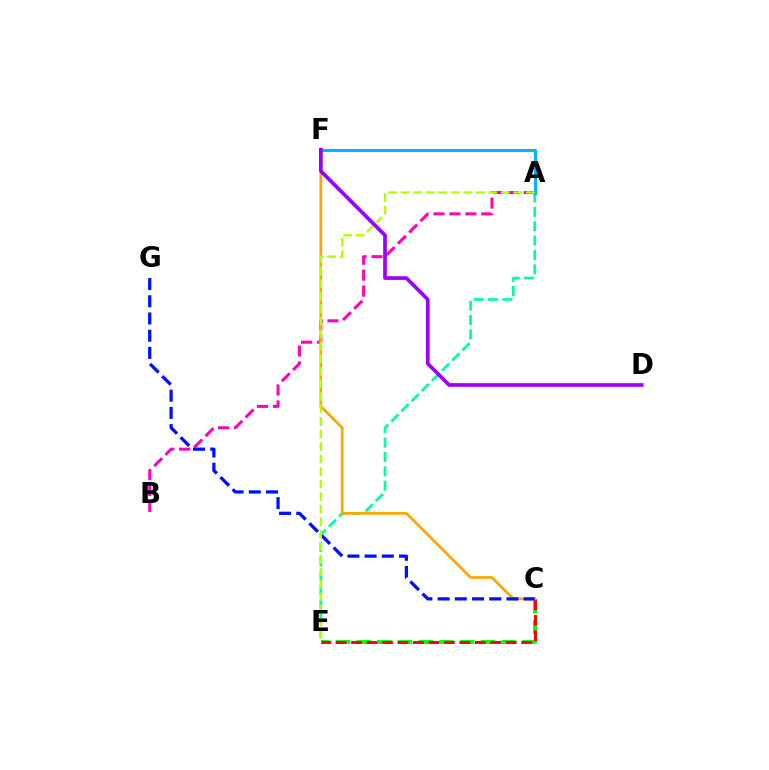{('C', 'E'): [{'color': '#08ff00', 'line_style': 'dashed', 'thickness': 2.81}, {'color': '#ff0000', 'line_style': 'dashed', 'thickness': 2.1}], ('A', 'B'): [{'color': '#ff00bd', 'line_style': 'dashed', 'thickness': 2.17}], ('A', 'E'): [{'color': '#00ff9d', 'line_style': 'dashed', 'thickness': 1.95}, {'color': '#b3ff00', 'line_style': 'dashed', 'thickness': 1.7}], ('A', 'F'): [{'color': '#00b5ff', 'line_style': 'solid', 'thickness': 2.17}], ('C', 'F'): [{'color': '#ffa500', 'line_style': 'solid', 'thickness': 1.93}], ('C', 'G'): [{'color': '#0010ff', 'line_style': 'dashed', 'thickness': 2.34}], ('D', 'F'): [{'color': '#9b00ff', 'line_style': 'solid', 'thickness': 2.66}]}